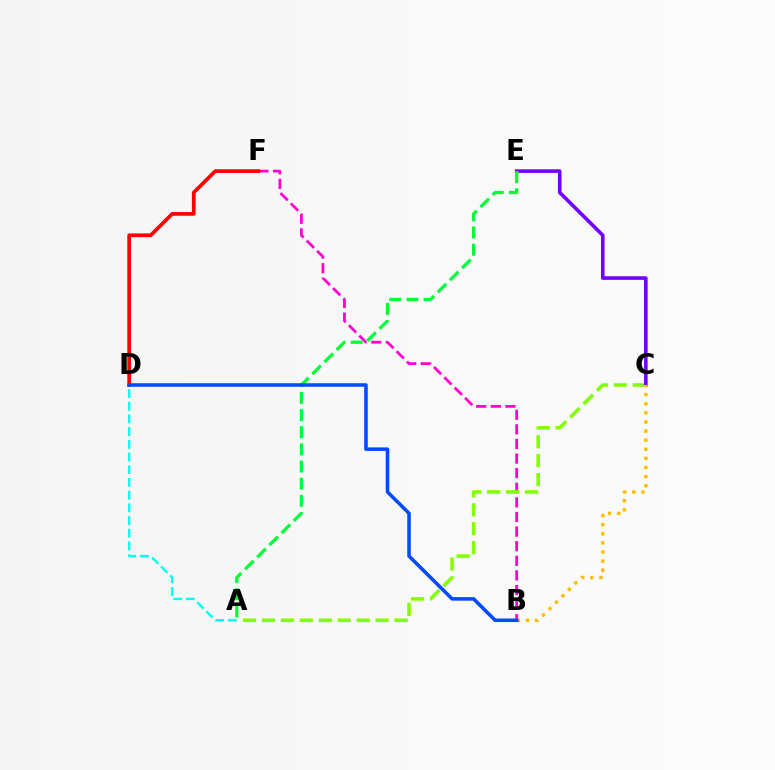{('B', 'F'): [{'color': '#ff00cf', 'line_style': 'dashed', 'thickness': 1.98}], ('A', 'C'): [{'color': '#84ff00', 'line_style': 'dashed', 'thickness': 2.57}], ('A', 'D'): [{'color': '#00fff6', 'line_style': 'dashed', 'thickness': 1.73}], ('C', 'E'): [{'color': '#7200ff', 'line_style': 'solid', 'thickness': 2.58}], ('B', 'C'): [{'color': '#ffbd00', 'line_style': 'dotted', 'thickness': 2.48}], ('A', 'E'): [{'color': '#00ff39', 'line_style': 'dashed', 'thickness': 2.33}], ('D', 'F'): [{'color': '#ff0000', 'line_style': 'solid', 'thickness': 2.67}], ('B', 'D'): [{'color': '#004bff', 'line_style': 'solid', 'thickness': 2.55}]}